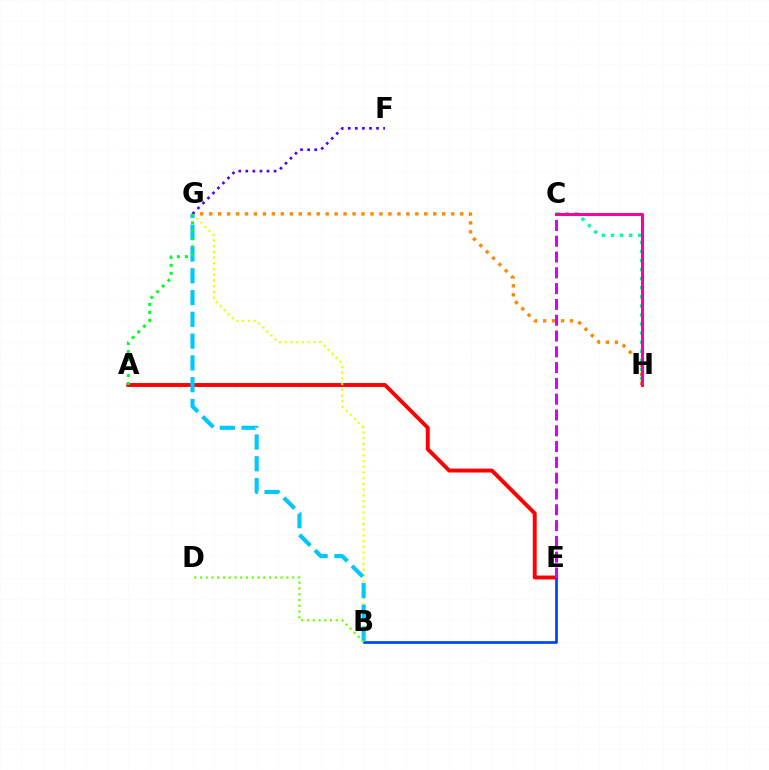{('C', 'H'): [{'color': '#00ffaf', 'line_style': 'dotted', 'thickness': 2.47}, {'color': '#ff00a0', 'line_style': 'solid', 'thickness': 2.2}], ('A', 'E'): [{'color': '#ff0000', 'line_style': 'solid', 'thickness': 2.82}], ('G', 'H'): [{'color': '#ff8800', 'line_style': 'dotted', 'thickness': 2.44}], ('B', 'G'): [{'color': '#eeff00', 'line_style': 'dotted', 'thickness': 1.55}, {'color': '#00c7ff', 'line_style': 'dashed', 'thickness': 2.96}], ('B', 'E'): [{'color': '#003fff', 'line_style': 'solid', 'thickness': 1.92}], ('F', 'G'): [{'color': '#4f00ff', 'line_style': 'dotted', 'thickness': 1.92}], ('A', 'G'): [{'color': '#00ff27', 'line_style': 'dotted', 'thickness': 2.17}], ('C', 'E'): [{'color': '#d600ff', 'line_style': 'dashed', 'thickness': 2.15}], ('B', 'D'): [{'color': '#66ff00', 'line_style': 'dotted', 'thickness': 1.57}]}